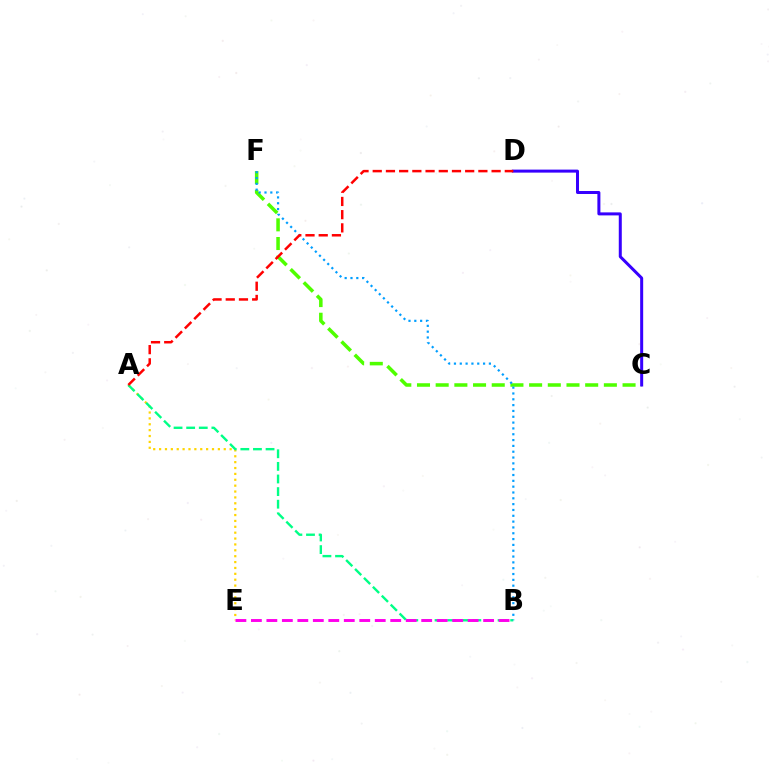{('A', 'E'): [{'color': '#ffd500', 'line_style': 'dotted', 'thickness': 1.6}], ('A', 'B'): [{'color': '#00ff86', 'line_style': 'dashed', 'thickness': 1.71}], ('B', 'E'): [{'color': '#ff00ed', 'line_style': 'dashed', 'thickness': 2.1}], ('C', 'F'): [{'color': '#4fff00', 'line_style': 'dashed', 'thickness': 2.54}], ('B', 'F'): [{'color': '#009eff', 'line_style': 'dotted', 'thickness': 1.58}], ('C', 'D'): [{'color': '#3700ff', 'line_style': 'solid', 'thickness': 2.17}], ('A', 'D'): [{'color': '#ff0000', 'line_style': 'dashed', 'thickness': 1.79}]}